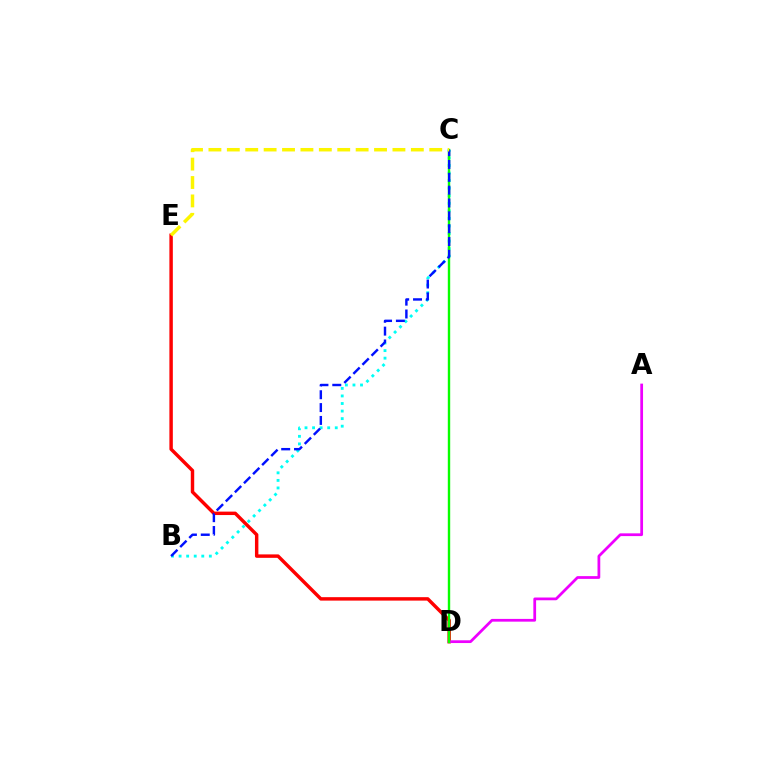{('B', 'C'): [{'color': '#00fff6', 'line_style': 'dotted', 'thickness': 2.05}, {'color': '#0010ff', 'line_style': 'dashed', 'thickness': 1.74}], ('D', 'E'): [{'color': '#ff0000', 'line_style': 'solid', 'thickness': 2.48}], ('A', 'D'): [{'color': '#ee00ff', 'line_style': 'solid', 'thickness': 1.98}], ('C', 'D'): [{'color': '#08ff00', 'line_style': 'solid', 'thickness': 1.73}], ('C', 'E'): [{'color': '#fcf500', 'line_style': 'dashed', 'thickness': 2.5}]}